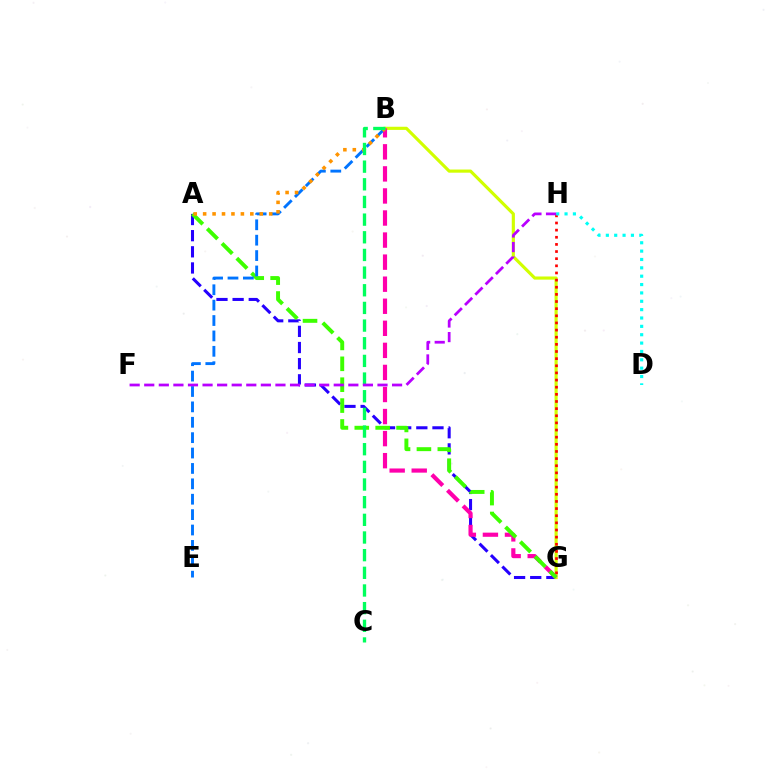{('A', 'G'): [{'color': '#2500ff', 'line_style': 'dashed', 'thickness': 2.19}, {'color': '#3dff00', 'line_style': 'dashed', 'thickness': 2.84}], ('B', 'G'): [{'color': '#d1ff00', 'line_style': 'solid', 'thickness': 2.27}, {'color': '#ff00ac', 'line_style': 'dashed', 'thickness': 3.0}], ('G', 'H'): [{'color': '#ff0000', 'line_style': 'dotted', 'thickness': 1.94}], ('B', 'E'): [{'color': '#0074ff', 'line_style': 'dashed', 'thickness': 2.09}], ('A', 'B'): [{'color': '#ff9400', 'line_style': 'dotted', 'thickness': 2.56}], ('B', 'C'): [{'color': '#00ff5c', 'line_style': 'dashed', 'thickness': 2.4}], ('D', 'H'): [{'color': '#00fff6', 'line_style': 'dotted', 'thickness': 2.27}], ('F', 'H'): [{'color': '#b900ff', 'line_style': 'dashed', 'thickness': 1.98}]}